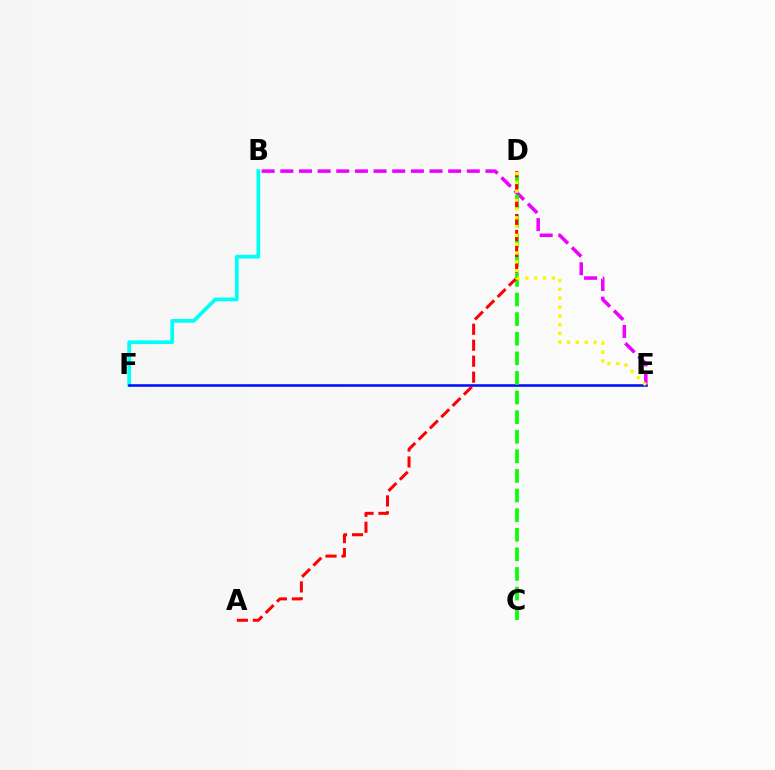{('B', 'F'): [{'color': '#00fff6', 'line_style': 'solid', 'thickness': 2.69}], ('E', 'F'): [{'color': '#0010ff', 'line_style': 'solid', 'thickness': 1.86}], ('B', 'E'): [{'color': '#ee00ff', 'line_style': 'dashed', 'thickness': 2.53}], ('C', 'D'): [{'color': '#08ff00', 'line_style': 'dashed', 'thickness': 2.66}], ('A', 'D'): [{'color': '#ff0000', 'line_style': 'dashed', 'thickness': 2.17}], ('D', 'E'): [{'color': '#fcf500', 'line_style': 'dotted', 'thickness': 2.4}]}